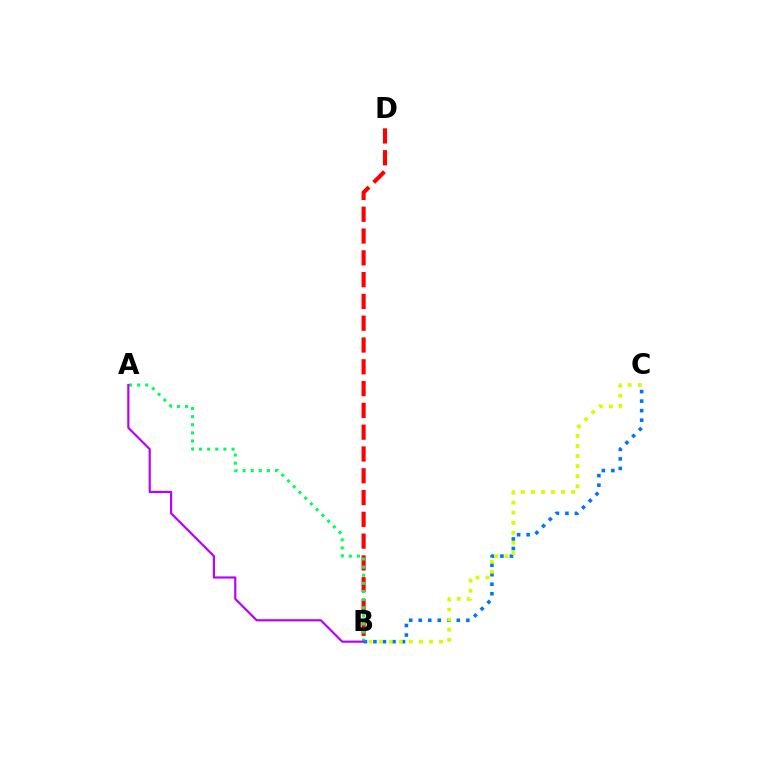{('B', 'D'): [{'color': '#ff0000', 'line_style': 'dashed', 'thickness': 2.96}], ('B', 'C'): [{'color': '#0074ff', 'line_style': 'dotted', 'thickness': 2.59}, {'color': '#d1ff00', 'line_style': 'dotted', 'thickness': 2.73}], ('A', 'B'): [{'color': '#00ff5c', 'line_style': 'dotted', 'thickness': 2.2}, {'color': '#b900ff', 'line_style': 'solid', 'thickness': 1.57}]}